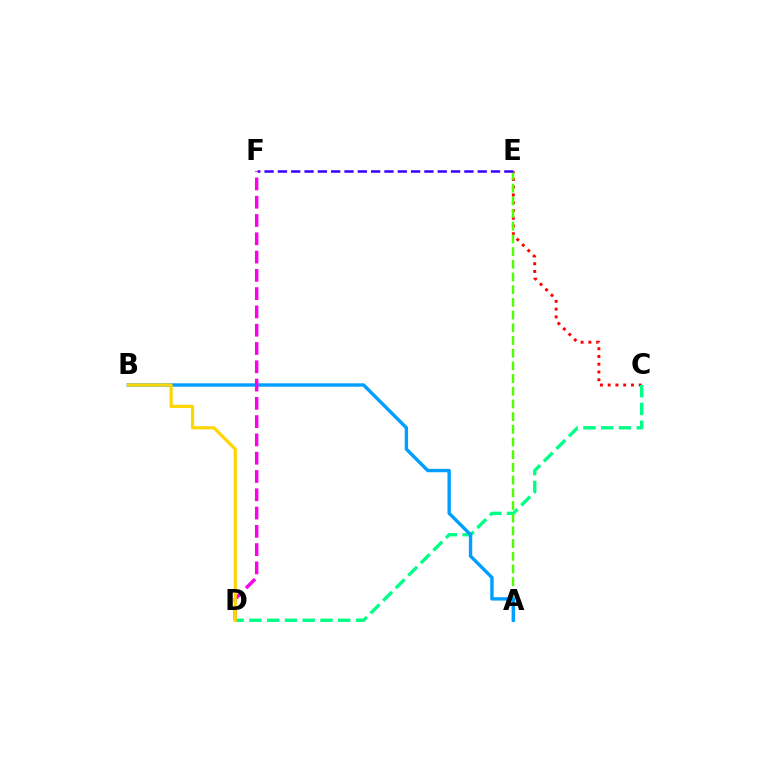{('C', 'E'): [{'color': '#ff0000', 'line_style': 'dotted', 'thickness': 2.11}], ('C', 'D'): [{'color': '#00ff86', 'line_style': 'dashed', 'thickness': 2.41}], ('A', 'E'): [{'color': '#4fff00', 'line_style': 'dashed', 'thickness': 1.72}], ('E', 'F'): [{'color': '#3700ff', 'line_style': 'dashed', 'thickness': 1.81}], ('A', 'B'): [{'color': '#009eff', 'line_style': 'solid', 'thickness': 2.44}], ('D', 'F'): [{'color': '#ff00ed', 'line_style': 'dashed', 'thickness': 2.48}], ('B', 'D'): [{'color': '#ffd500', 'line_style': 'solid', 'thickness': 2.28}]}